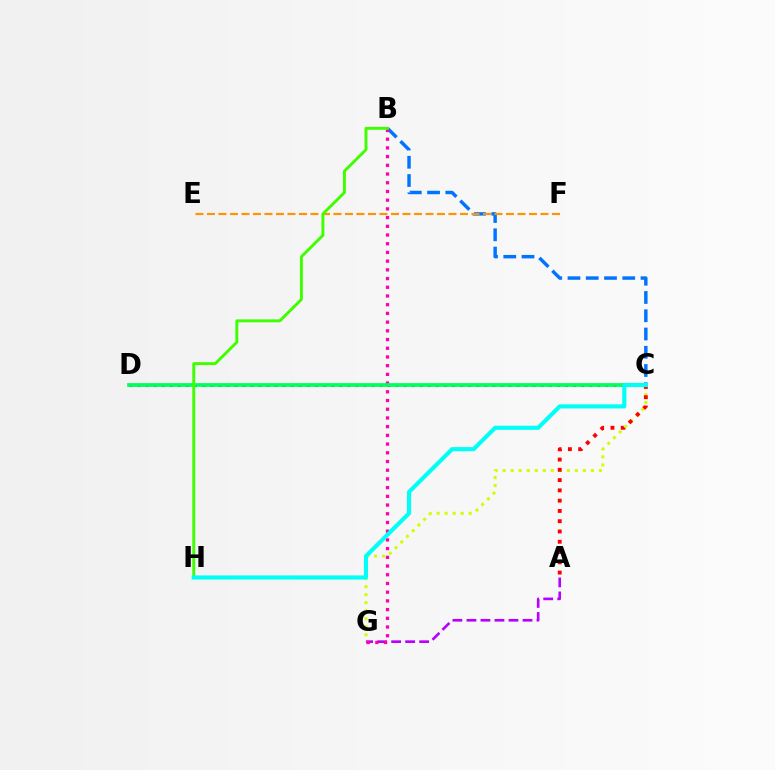{('A', 'G'): [{'color': '#b900ff', 'line_style': 'dashed', 'thickness': 1.9}], ('B', 'C'): [{'color': '#0074ff', 'line_style': 'dashed', 'thickness': 2.48}], ('C', 'G'): [{'color': '#d1ff00', 'line_style': 'dotted', 'thickness': 2.18}], ('A', 'C'): [{'color': '#ff0000', 'line_style': 'dotted', 'thickness': 2.79}], ('B', 'G'): [{'color': '#ff00ac', 'line_style': 'dotted', 'thickness': 2.37}], ('C', 'D'): [{'color': '#2500ff', 'line_style': 'dotted', 'thickness': 2.19}, {'color': '#00ff5c', 'line_style': 'solid', 'thickness': 2.69}], ('E', 'F'): [{'color': '#ff9400', 'line_style': 'dashed', 'thickness': 1.56}], ('B', 'H'): [{'color': '#3dff00', 'line_style': 'solid', 'thickness': 2.09}], ('C', 'H'): [{'color': '#00fff6', 'line_style': 'solid', 'thickness': 2.97}]}